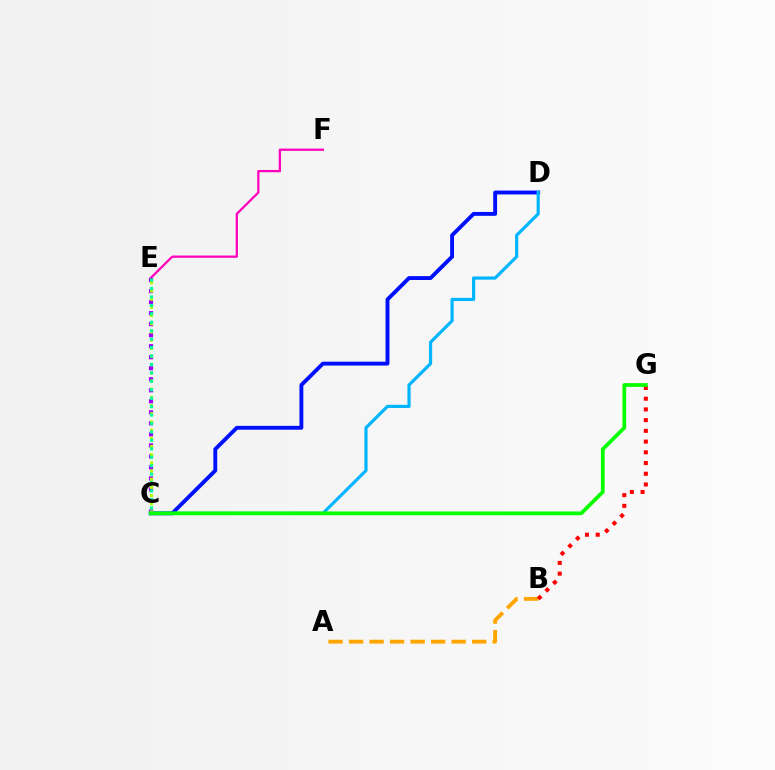{('E', 'F'): [{'color': '#ff00bd', 'line_style': 'solid', 'thickness': 1.63}], ('A', 'B'): [{'color': '#ffa500', 'line_style': 'dashed', 'thickness': 2.79}], ('B', 'G'): [{'color': '#ff0000', 'line_style': 'dotted', 'thickness': 2.91}], ('C', 'D'): [{'color': '#0010ff', 'line_style': 'solid', 'thickness': 2.79}, {'color': '#00b5ff', 'line_style': 'solid', 'thickness': 2.29}], ('C', 'E'): [{'color': '#9b00ff', 'line_style': 'dotted', 'thickness': 2.99}, {'color': '#b3ff00', 'line_style': 'dotted', 'thickness': 2.22}, {'color': '#00ff9d', 'line_style': 'dotted', 'thickness': 2.29}], ('C', 'G'): [{'color': '#08ff00', 'line_style': 'solid', 'thickness': 2.7}]}